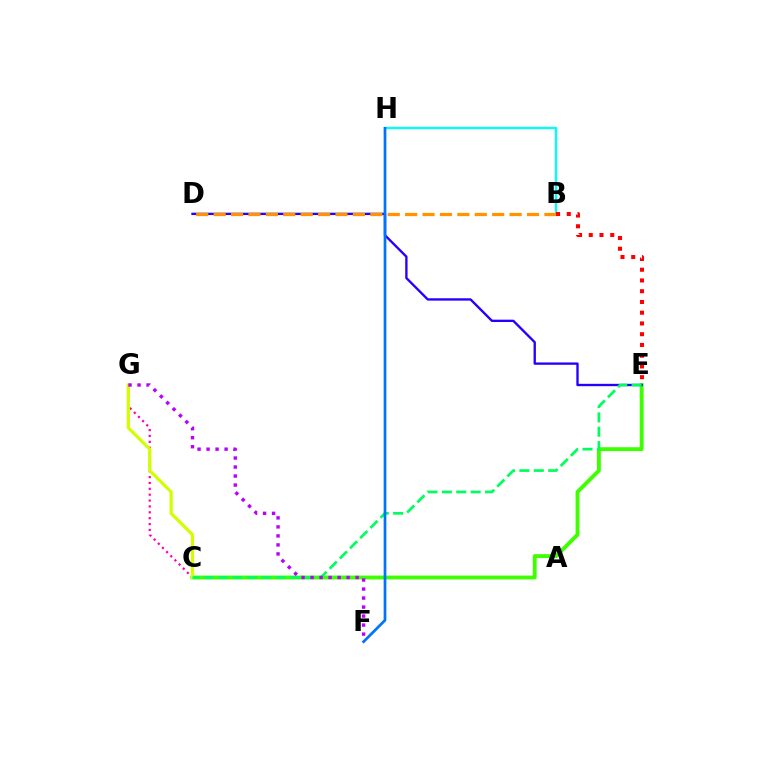{('C', 'E'): [{'color': '#3dff00', 'line_style': 'solid', 'thickness': 2.78}, {'color': '#00ff5c', 'line_style': 'dashed', 'thickness': 1.96}], ('B', 'H'): [{'color': '#00fff6', 'line_style': 'solid', 'thickness': 1.68}], ('C', 'G'): [{'color': '#ff00ac', 'line_style': 'dotted', 'thickness': 1.6}, {'color': '#d1ff00', 'line_style': 'solid', 'thickness': 2.31}], ('D', 'E'): [{'color': '#2500ff', 'line_style': 'solid', 'thickness': 1.69}], ('B', 'D'): [{'color': '#ff9400', 'line_style': 'dashed', 'thickness': 2.37}], ('F', 'H'): [{'color': '#0074ff', 'line_style': 'solid', 'thickness': 1.96}], ('B', 'E'): [{'color': '#ff0000', 'line_style': 'dotted', 'thickness': 2.92}], ('F', 'G'): [{'color': '#b900ff', 'line_style': 'dotted', 'thickness': 2.45}]}